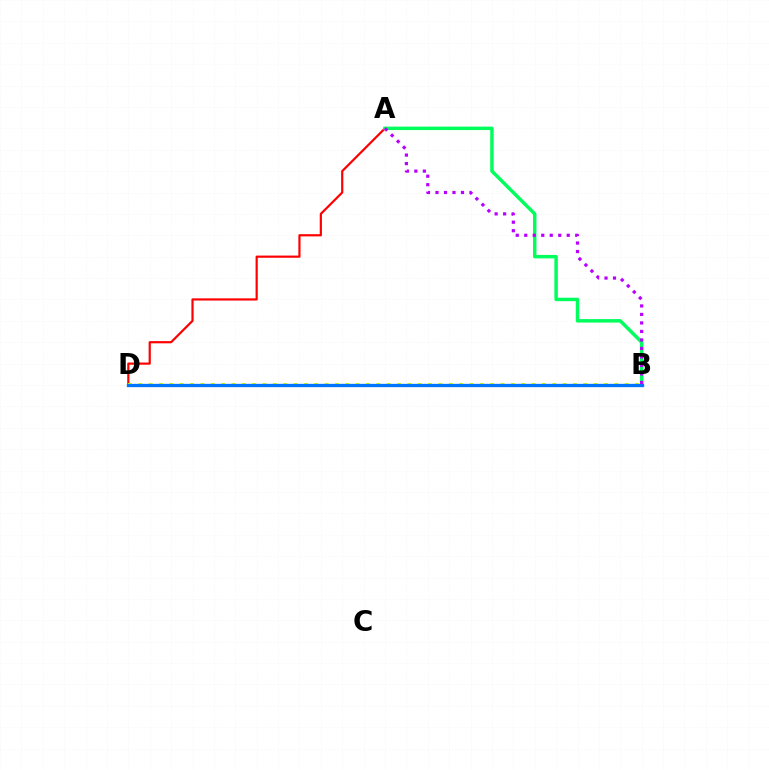{('A', 'D'): [{'color': '#ff0000', 'line_style': 'solid', 'thickness': 1.58}], ('A', 'B'): [{'color': '#00ff5c', 'line_style': 'solid', 'thickness': 2.49}, {'color': '#b900ff', 'line_style': 'dotted', 'thickness': 2.31}], ('B', 'D'): [{'color': '#d1ff00', 'line_style': 'dotted', 'thickness': 2.81}, {'color': '#0074ff', 'line_style': 'solid', 'thickness': 2.38}]}